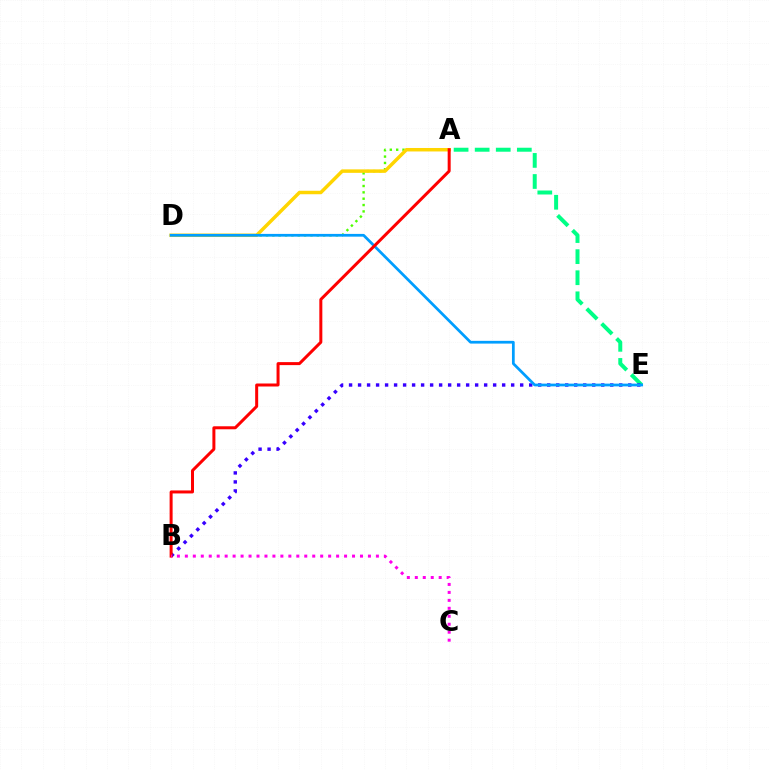{('A', 'D'): [{'color': '#4fff00', 'line_style': 'dotted', 'thickness': 1.73}, {'color': '#ffd500', 'line_style': 'solid', 'thickness': 2.5}], ('A', 'E'): [{'color': '#00ff86', 'line_style': 'dashed', 'thickness': 2.86}], ('B', 'E'): [{'color': '#3700ff', 'line_style': 'dotted', 'thickness': 2.45}], ('D', 'E'): [{'color': '#009eff', 'line_style': 'solid', 'thickness': 1.98}], ('A', 'B'): [{'color': '#ff0000', 'line_style': 'solid', 'thickness': 2.16}], ('B', 'C'): [{'color': '#ff00ed', 'line_style': 'dotted', 'thickness': 2.16}]}